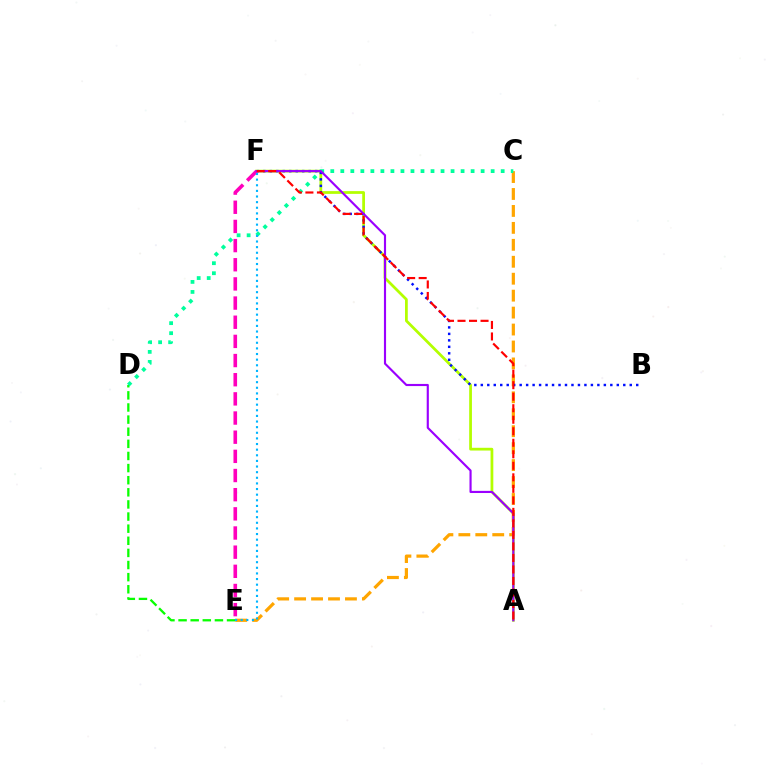{('A', 'F'): [{'color': '#b3ff00', 'line_style': 'solid', 'thickness': 1.98}, {'color': '#9b00ff', 'line_style': 'solid', 'thickness': 1.54}, {'color': '#ff0000', 'line_style': 'dashed', 'thickness': 1.56}], ('D', 'E'): [{'color': '#08ff00', 'line_style': 'dashed', 'thickness': 1.65}], ('C', 'E'): [{'color': '#ffa500', 'line_style': 'dashed', 'thickness': 2.3}], ('C', 'D'): [{'color': '#00ff9d', 'line_style': 'dotted', 'thickness': 2.72}], ('B', 'F'): [{'color': '#0010ff', 'line_style': 'dotted', 'thickness': 1.76}], ('E', 'F'): [{'color': '#ff00bd', 'line_style': 'dashed', 'thickness': 2.6}, {'color': '#00b5ff', 'line_style': 'dotted', 'thickness': 1.53}]}